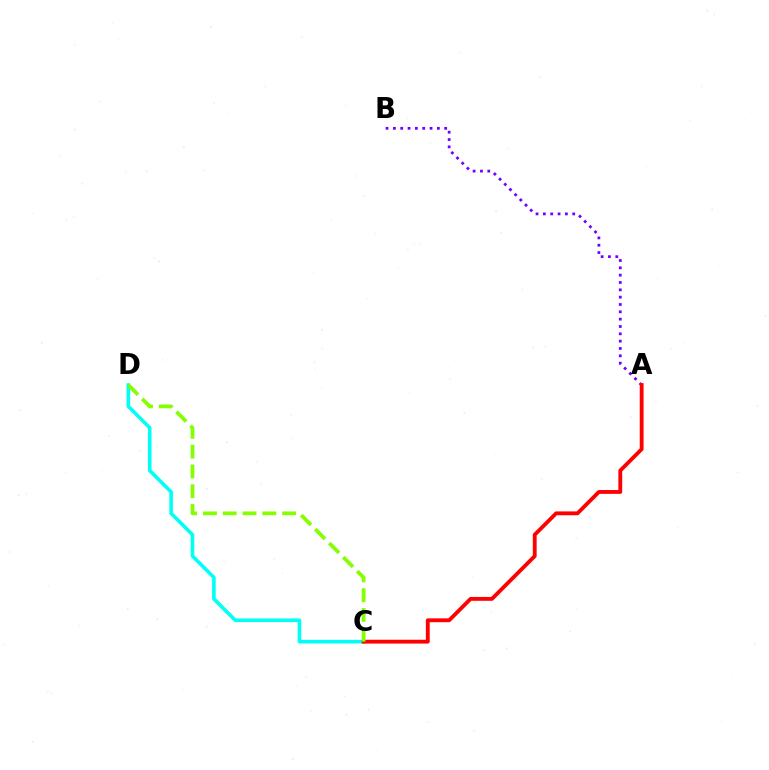{('A', 'B'): [{'color': '#7200ff', 'line_style': 'dotted', 'thickness': 1.99}], ('C', 'D'): [{'color': '#00fff6', 'line_style': 'solid', 'thickness': 2.59}, {'color': '#84ff00', 'line_style': 'dashed', 'thickness': 2.69}], ('A', 'C'): [{'color': '#ff0000', 'line_style': 'solid', 'thickness': 2.76}]}